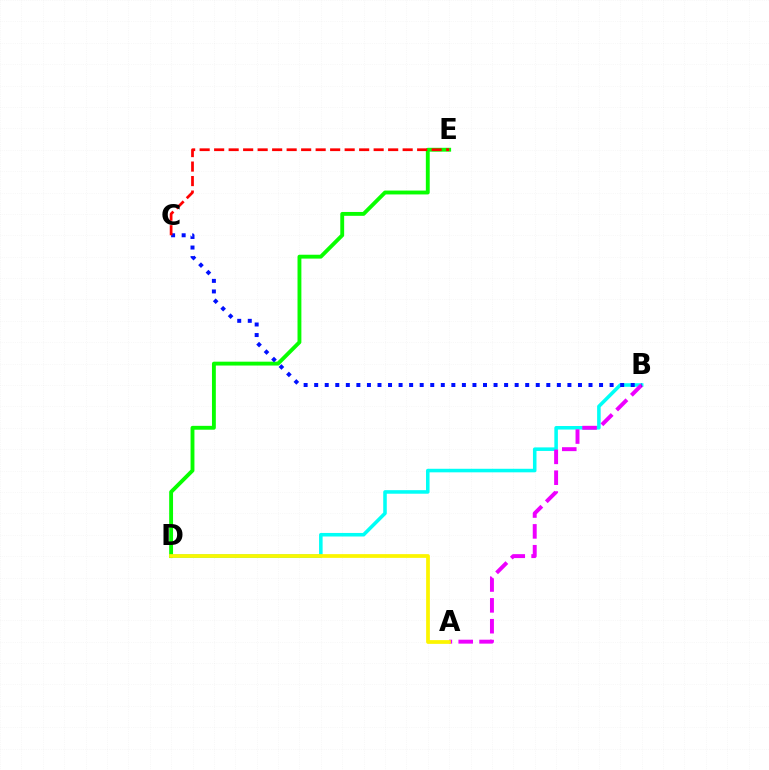{('B', 'D'): [{'color': '#00fff6', 'line_style': 'solid', 'thickness': 2.56}], ('A', 'B'): [{'color': '#ee00ff', 'line_style': 'dashed', 'thickness': 2.83}], ('D', 'E'): [{'color': '#08ff00', 'line_style': 'solid', 'thickness': 2.78}], ('B', 'C'): [{'color': '#0010ff', 'line_style': 'dotted', 'thickness': 2.87}], ('A', 'D'): [{'color': '#fcf500', 'line_style': 'solid', 'thickness': 2.69}], ('C', 'E'): [{'color': '#ff0000', 'line_style': 'dashed', 'thickness': 1.97}]}